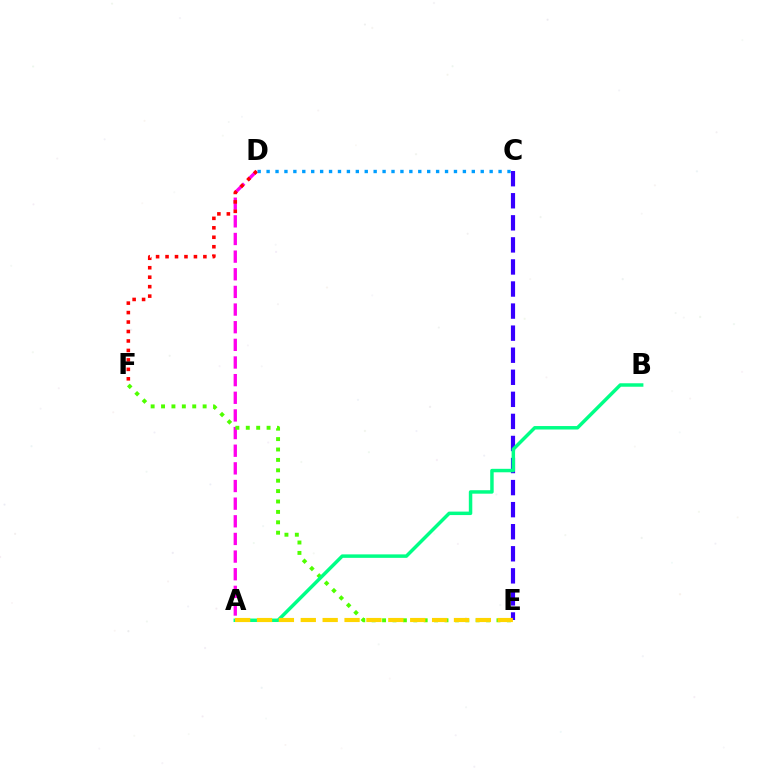{('C', 'E'): [{'color': '#3700ff', 'line_style': 'dashed', 'thickness': 3.0}], ('A', 'D'): [{'color': '#ff00ed', 'line_style': 'dashed', 'thickness': 2.4}], ('D', 'F'): [{'color': '#ff0000', 'line_style': 'dotted', 'thickness': 2.57}], ('E', 'F'): [{'color': '#4fff00', 'line_style': 'dotted', 'thickness': 2.83}], ('A', 'B'): [{'color': '#00ff86', 'line_style': 'solid', 'thickness': 2.5}], ('A', 'E'): [{'color': '#ffd500', 'line_style': 'dashed', 'thickness': 2.97}], ('C', 'D'): [{'color': '#009eff', 'line_style': 'dotted', 'thickness': 2.42}]}